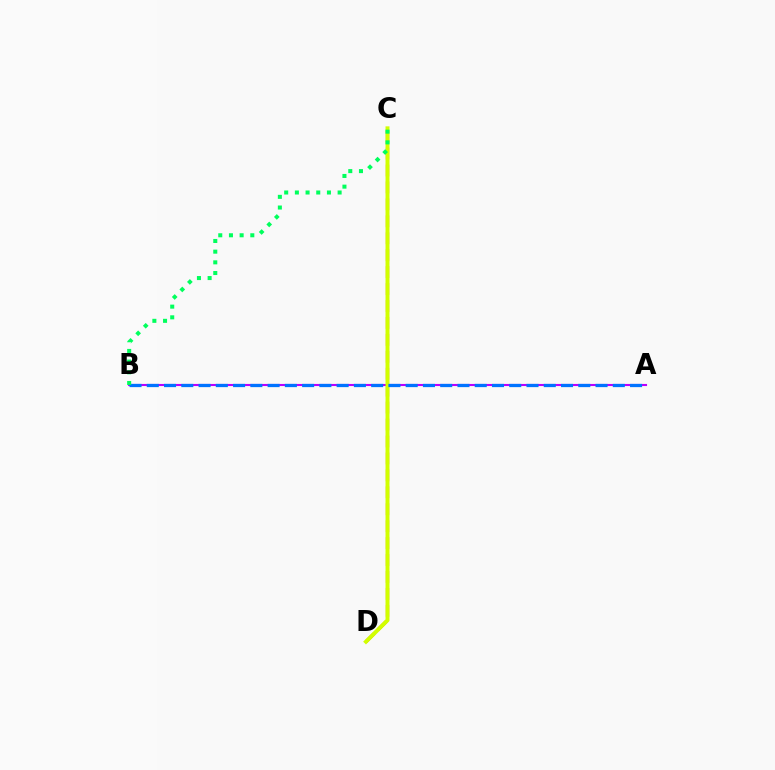{('A', 'B'): [{'color': '#b900ff', 'line_style': 'solid', 'thickness': 1.52}, {'color': '#0074ff', 'line_style': 'dashed', 'thickness': 2.34}], ('C', 'D'): [{'color': '#ff0000', 'line_style': 'dashed', 'thickness': 2.3}, {'color': '#d1ff00', 'line_style': 'solid', 'thickness': 2.85}], ('B', 'C'): [{'color': '#00ff5c', 'line_style': 'dotted', 'thickness': 2.9}]}